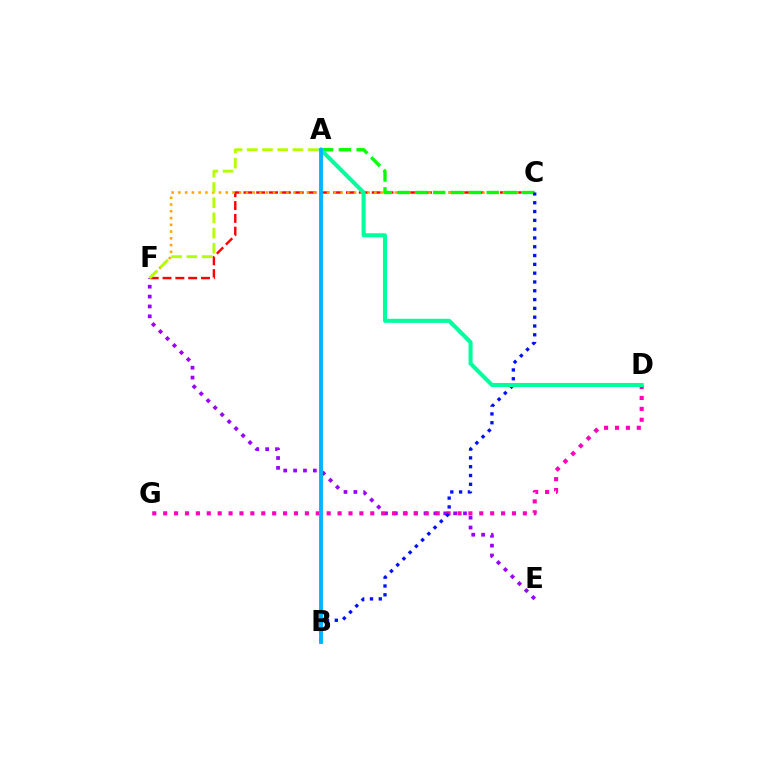{('C', 'F'): [{'color': '#ff0000', 'line_style': 'dashed', 'thickness': 1.74}, {'color': '#ffa500', 'line_style': 'dotted', 'thickness': 1.84}], ('A', 'C'): [{'color': '#08ff00', 'line_style': 'dashed', 'thickness': 2.42}], ('E', 'F'): [{'color': '#9b00ff', 'line_style': 'dotted', 'thickness': 2.68}], ('D', 'G'): [{'color': '#ff00bd', 'line_style': 'dotted', 'thickness': 2.96}], ('B', 'C'): [{'color': '#0010ff', 'line_style': 'dotted', 'thickness': 2.39}], ('A', 'F'): [{'color': '#b3ff00', 'line_style': 'dashed', 'thickness': 2.07}], ('A', 'D'): [{'color': '#00ff9d', 'line_style': 'solid', 'thickness': 2.92}], ('A', 'B'): [{'color': '#00b5ff', 'line_style': 'solid', 'thickness': 2.79}]}